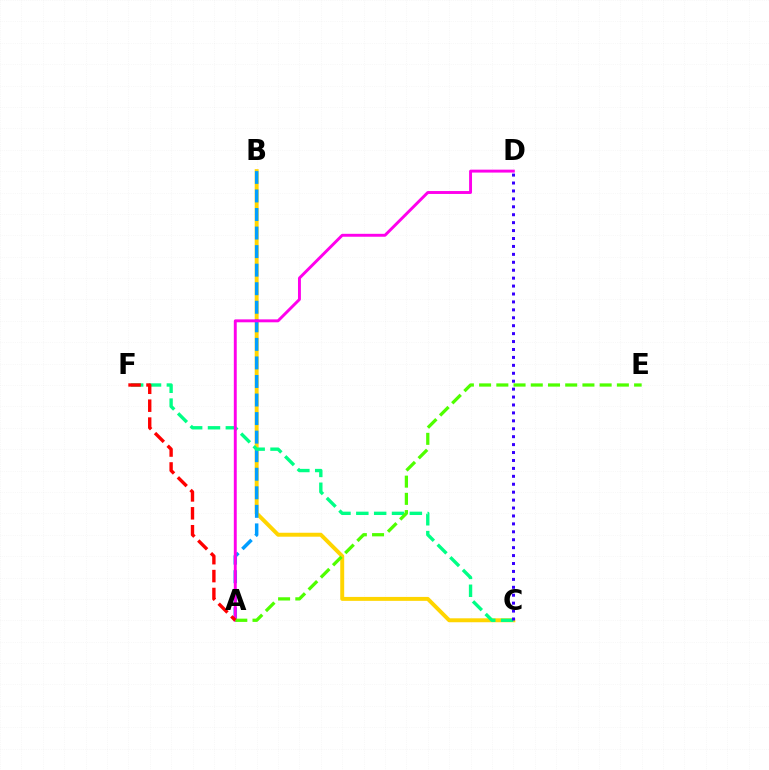{('B', 'C'): [{'color': '#ffd500', 'line_style': 'solid', 'thickness': 2.83}], ('A', 'B'): [{'color': '#009eff', 'line_style': 'dashed', 'thickness': 2.52}], ('C', 'F'): [{'color': '#00ff86', 'line_style': 'dashed', 'thickness': 2.42}], ('A', 'D'): [{'color': '#ff00ed', 'line_style': 'solid', 'thickness': 2.11}], ('A', 'E'): [{'color': '#4fff00', 'line_style': 'dashed', 'thickness': 2.34}], ('A', 'F'): [{'color': '#ff0000', 'line_style': 'dashed', 'thickness': 2.43}], ('C', 'D'): [{'color': '#3700ff', 'line_style': 'dotted', 'thickness': 2.15}]}